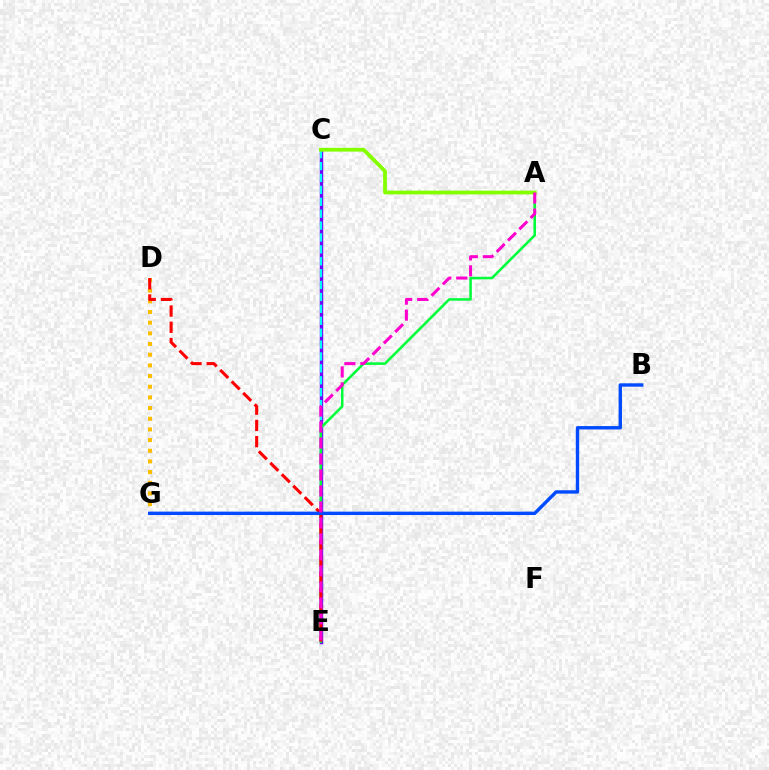{('C', 'E'): [{'color': '#7200ff', 'line_style': 'solid', 'thickness': 2.47}, {'color': '#00fff6', 'line_style': 'dashed', 'thickness': 1.62}], ('A', 'E'): [{'color': '#00ff39', 'line_style': 'solid', 'thickness': 1.83}, {'color': '#ff00cf', 'line_style': 'dashed', 'thickness': 2.17}], ('D', 'G'): [{'color': '#ffbd00', 'line_style': 'dotted', 'thickness': 2.9}], ('A', 'C'): [{'color': '#84ff00', 'line_style': 'solid', 'thickness': 2.72}], ('D', 'E'): [{'color': '#ff0000', 'line_style': 'dashed', 'thickness': 2.21}], ('B', 'G'): [{'color': '#004bff', 'line_style': 'solid', 'thickness': 2.45}]}